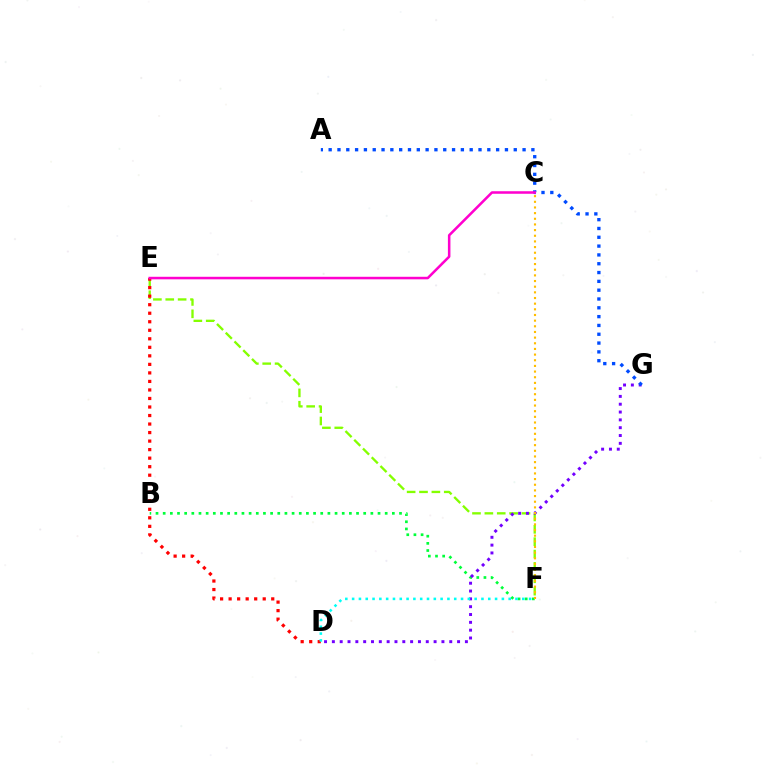{('E', 'F'): [{'color': '#84ff00', 'line_style': 'dashed', 'thickness': 1.68}], ('B', 'F'): [{'color': '#00ff39', 'line_style': 'dotted', 'thickness': 1.95}], ('D', 'E'): [{'color': '#ff0000', 'line_style': 'dotted', 'thickness': 2.32}], ('D', 'G'): [{'color': '#7200ff', 'line_style': 'dotted', 'thickness': 2.13}], ('A', 'G'): [{'color': '#004bff', 'line_style': 'dotted', 'thickness': 2.39}], ('C', 'E'): [{'color': '#ff00cf', 'line_style': 'solid', 'thickness': 1.83}], ('D', 'F'): [{'color': '#00fff6', 'line_style': 'dotted', 'thickness': 1.85}], ('C', 'F'): [{'color': '#ffbd00', 'line_style': 'dotted', 'thickness': 1.54}]}